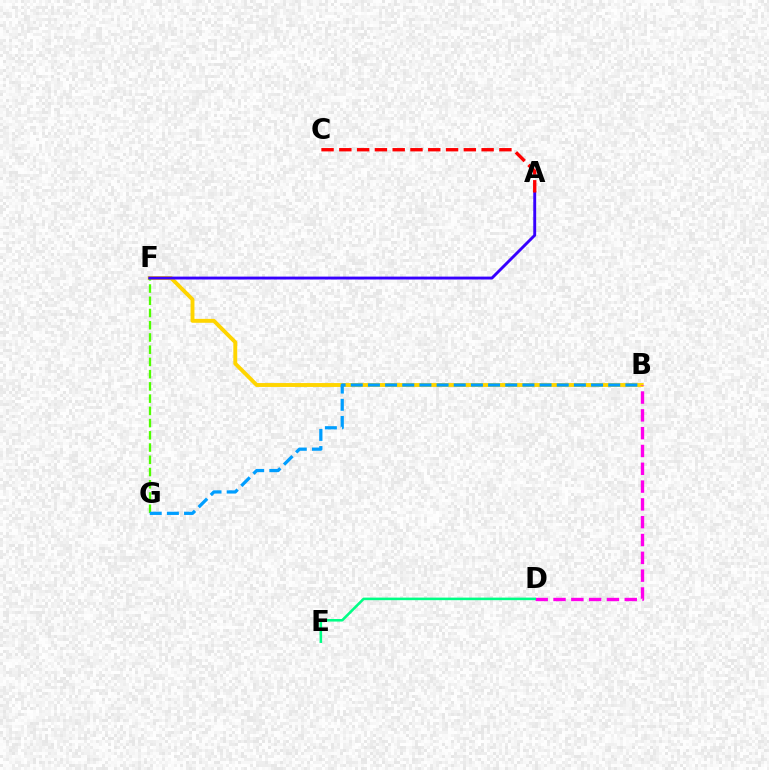{('B', 'F'): [{'color': '#ffd500', 'line_style': 'solid', 'thickness': 2.81}], ('F', 'G'): [{'color': '#4fff00', 'line_style': 'dashed', 'thickness': 1.66}], ('B', 'G'): [{'color': '#009eff', 'line_style': 'dashed', 'thickness': 2.33}], ('B', 'D'): [{'color': '#ff00ed', 'line_style': 'dashed', 'thickness': 2.42}], ('D', 'E'): [{'color': '#00ff86', 'line_style': 'solid', 'thickness': 1.84}], ('A', 'F'): [{'color': '#3700ff', 'line_style': 'solid', 'thickness': 2.08}], ('A', 'C'): [{'color': '#ff0000', 'line_style': 'dashed', 'thickness': 2.42}]}